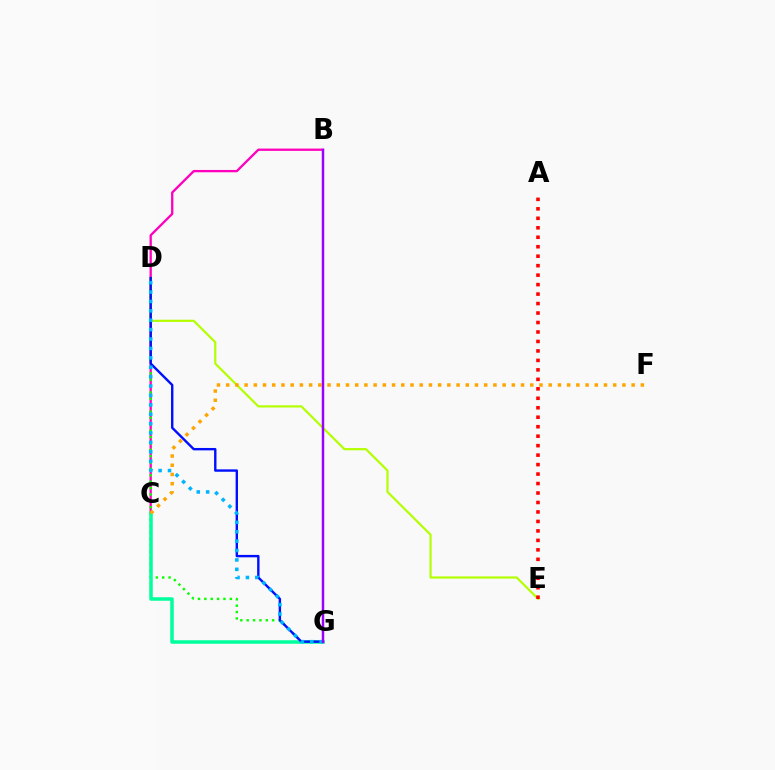{('B', 'C'): [{'color': '#ff00bd', 'line_style': 'solid', 'thickness': 1.66}], ('D', 'E'): [{'color': '#b3ff00', 'line_style': 'solid', 'thickness': 1.57}], ('D', 'G'): [{'color': '#08ff00', 'line_style': 'dotted', 'thickness': 1.73}, {'color': '#0010ff', 'line_style': 'solid', 'thickness': 1.73}, {'color': '#00b5ff', 'line_style': 'dotted', 'thickness': 2.55}], ('C', 'G'): [{'color': '#00ff9d', 'line_style': 'solid', 'thickness': 2.53}], ('A', 'E'): [{'color': '#ff0000', 'line_style': 'dotted', 'thickness': 2.57}], ('C', 'F'): [{'color': '#ffa500', 'line_style': 'dotted', 'thickness': 2.5}], ('B', 'G'): [{'color': '#9b00ff', 'line_style': 'solid', 'thickness': 1.77}]}